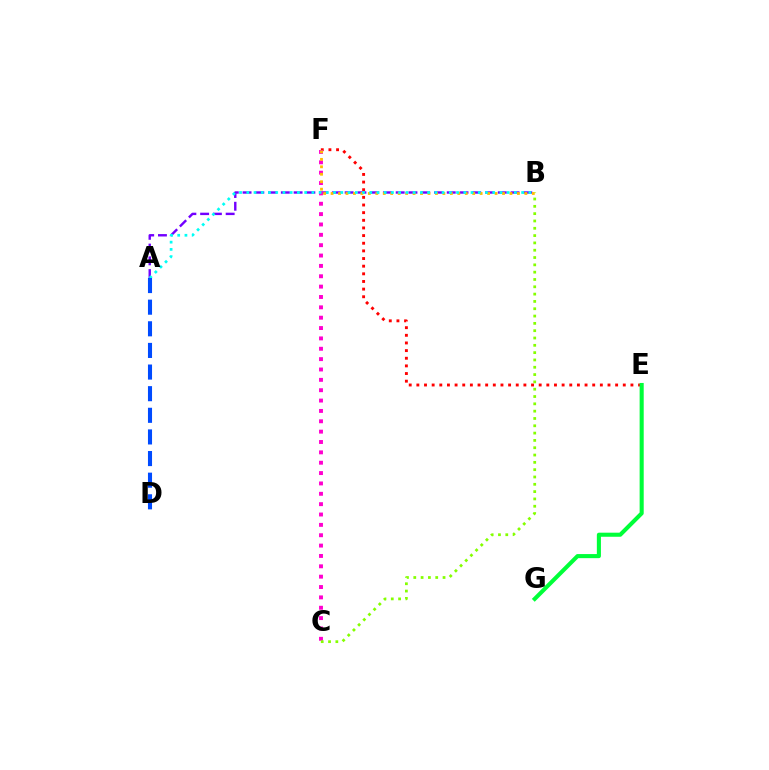{('E', 'F'): [{'color': '#ff0000', 'line_style': 'dotted', 'thickness': 2.08}], ('A', 'B'): [{'color': '#7200ff', 'line_style': 'dashed', 'thickness': 1.73}, {'color': '#00fff6', 'line_style': 'dotted', 'thickness': 1.97}], ('C', 'F'): [{'color': '#ff00cf', 'line_style': 'dotted', 'thickness': 2.81}], ('B', 'C'): [{'color': '#84ff00', 'line_style': 'dotted', 'thickness': 1.99}], ('E', 'G'): [{'color': '#00ff39', 'line_style': 'solid', 'thickness': 2.94}], ('B', 'F'): [{'color': '#ffbd00', 'line_style': 'dotted', 'thickness': 2.03}], ('A', 'D'): [{'color': '#004bff', 'line_style': 'dashed', 'thickness': 2.94}]}